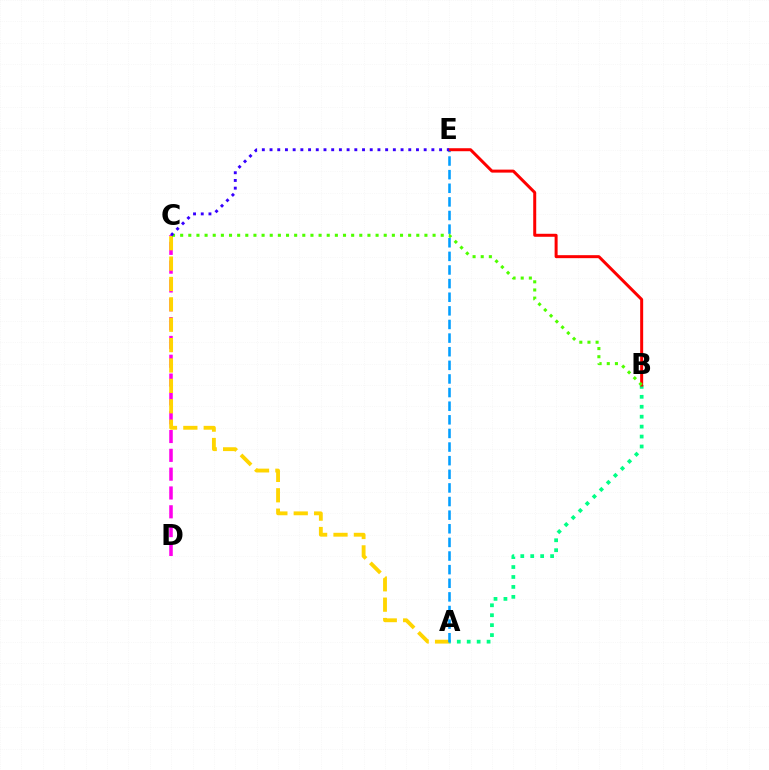{('C', 'D'): [{'color': '#ff00ed', 'line_style': 'dashed', 'thickness': 2.56}], ('A', 'B'): [{'color': '#00ff86', 'line_style': 'dotted', 'thickness': 2.7}], ('A', 'C'): [{'color': '#ffd500', 'line_style': 'dashed', 'thickness': 2.77}], ('A', 'E'): [{'color': '#009eff', 'line_style': 'dashed', 'thickness': 1.85}], ('B', 'E'): [{'color': '#ff0000', 'line_style': 'solid', 'thickness': 2.16}], ('B', 'C'): [{'color': '#4fff00', 'line_style': 'dotted', 'thickness': 2.21}], ('C', 'E'): [{'color': '#3700ff', 'line_style': 'dotted', 'thickness': 2.09}]}